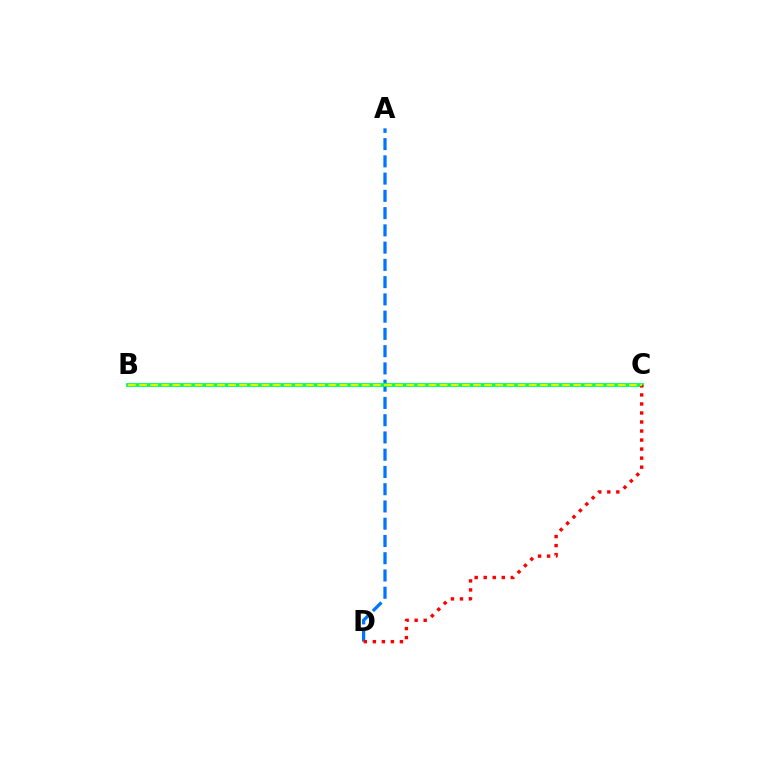{('A', 'D'): [{'color': '#0074ff', 'line_style': 'dashed', 'thickness': 2.34}], ('B', 'C'): [{'color': '#b900ff', 'line_style': 'solid', 'thickness': 1.66}, {'color': '#00ff5c', 'line_style': 'solid', 'thickness': 2.73}, {'color': '#d1ff00', 'line_style': 'dashed', 'thickness': 1.51}], ('C', 'D'): [{'color': '#ff0000', 'line_style': 'dotted', 'thickness': 2.45}]}